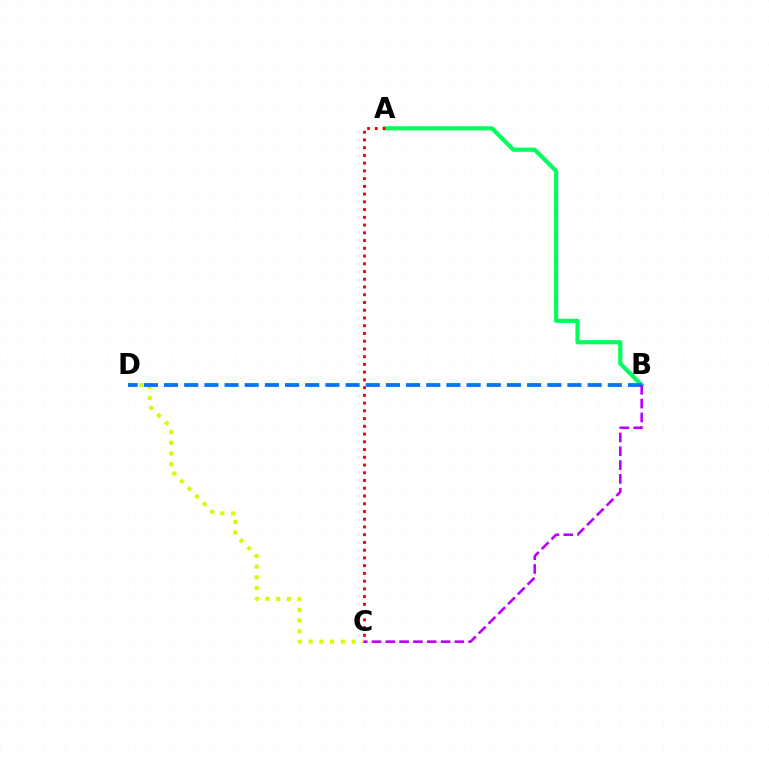{('C', 'D'): [{'color': '#d1ff00', 'line_style': 'dotted', 'thickness': 2.92}], ('A', 'B'): [{'color': '#00ff5c', 'line_style': 'solid', 'thickness': 2.99}], ('B', 'D'): [{'color': '#0074ff', 'line_style': 'dashed', 'thickness': 2.74}], ('A', 'C'): [{'color': '#ff0000', 'line_style': 'dotted', 'thickness': 2.1}], ('B', 'C'): [{'color': '#b900ff', 'line_style': 'dashed', 'thickness': 1.88}]}